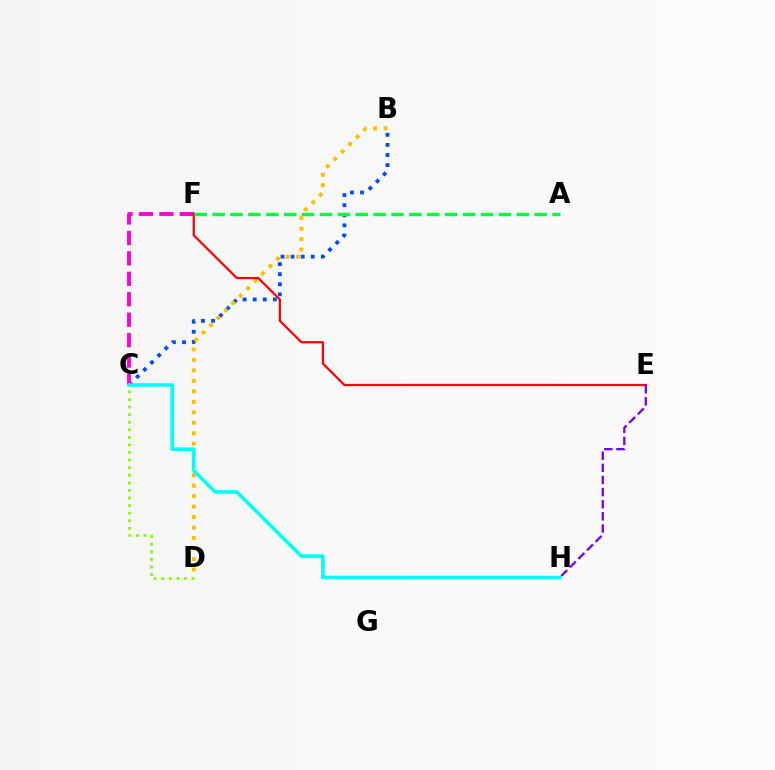{('B', 'C'): [{'color': '#004bff', 'line_style': 'dotted', 'thickness': 2.74}], ('C', 'F'): [{'color': '#ff00cf', 'line_style': 'dashed', 'thickness': 2.78}], ('B', 'D'): [{'color': '#ffbd00', 'line_style': 'dotted', 'thickness': 2.85}], ('C', 'D'): [{'color': '#84ff00', 'line_style': 'dotted', 'thickness': 2.06}], ('E', 'F'): [{'color': '#ff0000', 'line_style': 'solid', 'thickness': 1.6}], ('E', 'H'): [{'color': '#7200ff', 'line_style': 'dashed', 'thickness': 1.65}], ('A', 'F'): [{'color': '#00ff39', 'line_style': 'dashed', 'thickness': 2.43}], ('C', 'H'): [{'color': '#00fff6', 'line_style': 'solid', 'thickness': 2.59}]}